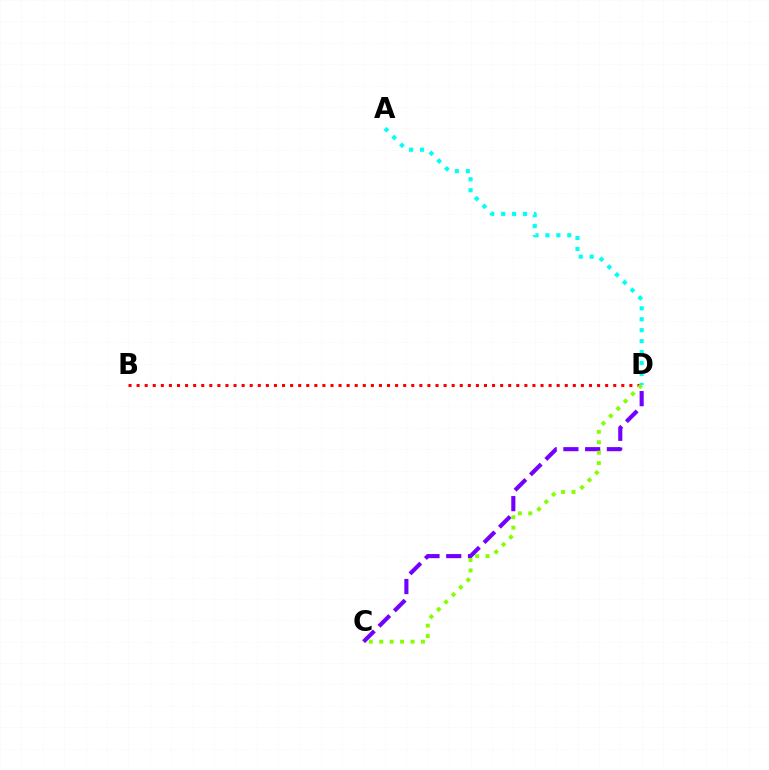{('C', 'D'): [{'color': '#7200ff', 'line_style': 'dashed', 'thickness': 2.95}, {'color': '#84ff00', 'line_style': 'dotted', 'thickness': 2.83}], ('B', 'D'): [{'color': '#ff0000', 'line_style': 'dotted', 'thickness': 2.19}], ('A', 'D'): [{'color': '#00fff6', 'line_style': 'dotted', 'thickness': 2.97}]}